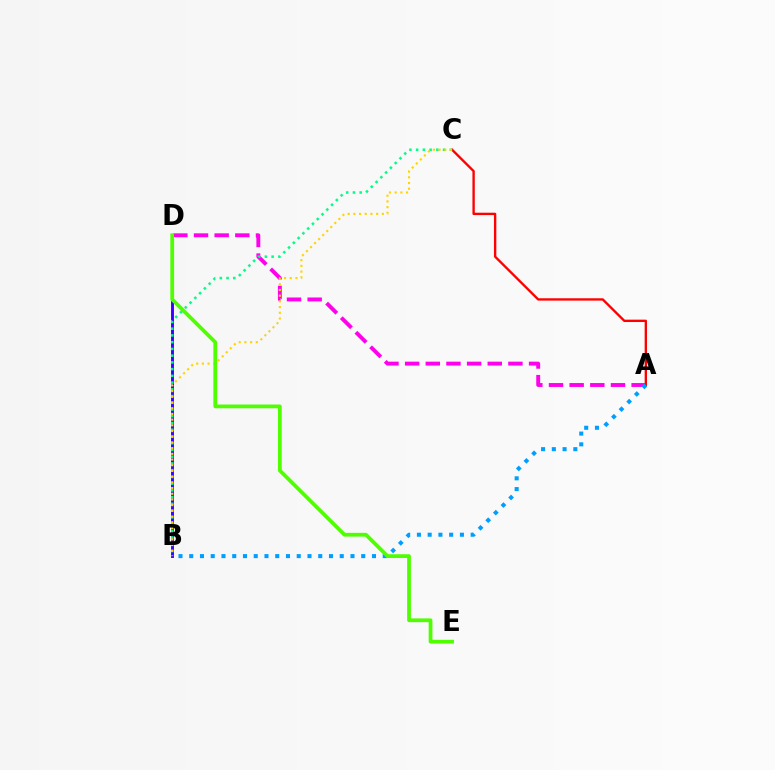{('A', 'D'): [{'color': '#ff00ed', 'line_style': 'dashed', 'thickness': 2.81}], ('B', 'D'): [{'color': '#3700ff', 'line_style': 'solid', 'thickness': 2.08}], ('A', 'C'): [{'color': '#ff0000', 'line_style': 'solid', 'thickness': 1.7}], ('B', 'C'): [{'color': '#00ff86', 'line_style': 'dotted', 'thickness': 1.83}, {'color': '#ffd500', 'line_style': 'dotted', 'thickness': 1.55}], ('A', 'B'): [{'color': '#009eff', 'line_style': 'dotted', 'thickness': 2.92}], ('D', 'E'): [{'color': '#4fff00', 'line_style': 'solid', 'thickness': 2.7}]}